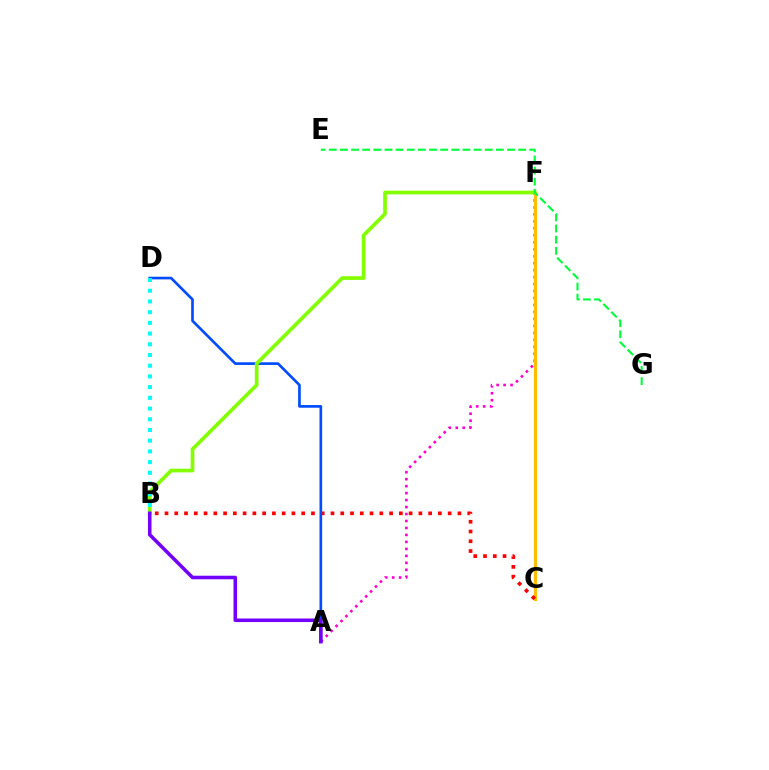{('A', 'F'): [{'color': '#ff00cf', 'line_style': 'dotted', 'thickness': 1.89}], ('C', 'F'): [{'color': '#ffbd00', 'line_style': 'solid', 'thickness': 2.29}], ('B', 'C'): [{'color': '#ff0000', 'line_style': 'dotted', 'thickness': 2.65}], ('A', 'D'): [{'color': '#004bff', 'line_style': 'solid', 'thickness': 1.91}], ('B', 'F'): [{'color': '#84ff00', 'line_style': 'solid', 'thickness': 2.66}], ('E', 'G'): [{'color': '#00ff39', 'line_style': 'dashed', 'thickness': 1.51}], ('B', 'D'): [{'color': '#00fff6', 'line_style': 'dotted', 'thickness': 2.91}], ('A', 'B'): [{'color': '#7200ff', 'line_style': 'solid', 'thickness': 2.57}]}